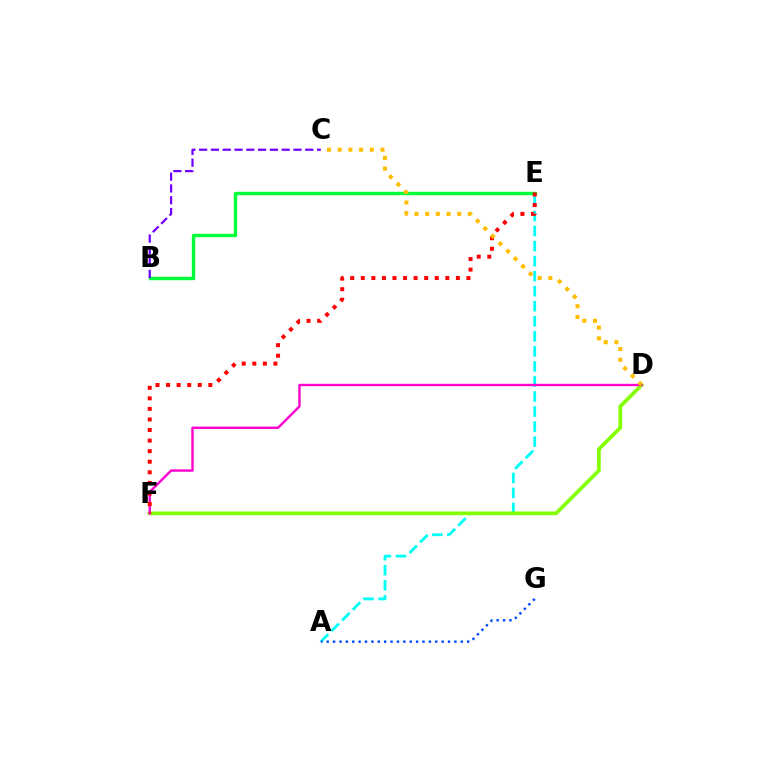{('A', 'E'): [{'color': '#00fff6', 'line_style': 'dashed', 'thickness': 2.04}], ('D', 'F'): [{'color': '#84ff00', 'line_style': 'solid', 'thickness': 2.66}, {'color': '#ff00cf', 'line_style': 'solid', 'thickness': 1.72}], ('B', 'E'): [{'color': '#00ff39', 'line_style': 'solid', 'thickness': 2.44}], ('E', 'F'): [{'color': '#ff0000', 'line_style': 'dotted', 'thickness': 2.87}], ('B', 'C'): [{'color': '#7200ff', 'line_style': 'dashed', 'thickness': 1.6}], ('C', 'D'): [{'color': '#ffbd00', 'line_style': 'dotted', 'thickness': 2.91}], ('A', 'G'): [{'color': '#004bff', 'line_style': 'dotted', 'thickness': 1.74}]}